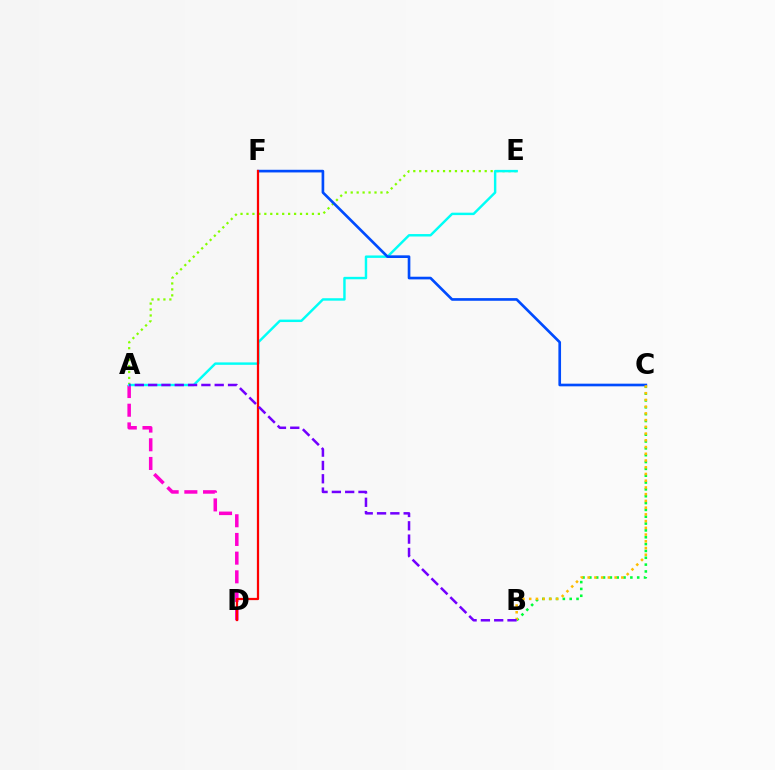{('B', 'C'): [{'color': '#00ff39', 'line_style': 'dotted', 'thickness': 1.86}, {'color': '#ffbd00', 'line_style': 'dotted', 'thickness': 1.83}], ('A', 'E'): [{'color': '#84ff00', 'line_style': 'dotted', 'thickness': 1.62}, {'color': '#00fff6', 'line_style': 'solid', 'thickness': 1.75}], ('A', 'D'): [{'color': '#ff00cf', 'line_style': 'dashed', 'thickness': 2.54}], ('C', 'F'): [{'color': '#004bff', 'line_style': 'solid', 'thickness': 1.92}], ('D', 'F'): [{'color': '#ff0000', 'line_style': 'solid', 'thickness': 1.61}], ('A', 'B'): [{'color': '#7200ff', 'line_style': 'dashed', 'thickness': 1.81}]}